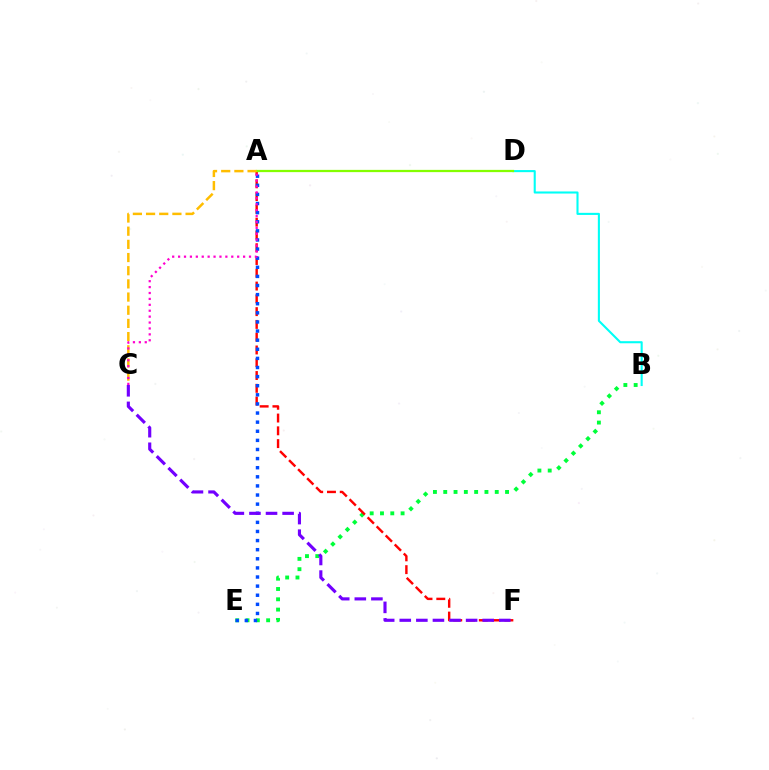{('B', 'E'): [{'color': '#00ff39', 'line_style': 'dotted', 'thickness': 2.8}], ('A', 'F'): [{'color': '#ff0000', 'line_style': 'dashed', 'thickness': 1.74}], ('A', 'E'): [{'color': '#004bff', 'line_style': 'dotted', 'thickness': 2.48}], ('B', 'D'): [{'color': '#00fff6', 'line_style': 'solid', 'thickness': 1.51}], ('A', 'D'): [{'color': '#84ff00', 'line_style': 'solid', 'thickness': 1.63}], ('C', 'F'): [{'color': '#7200ff', 'line_style': 'dashed', 'thickness': 2.25}], ('A', 'C'): [{'color': '#ffbd00', 'line_style': 'dashed', 'thickness': 1.79}, {'color': '#ff00cf', 'line_style': 'dotted', 'thickness': 1.61}]}